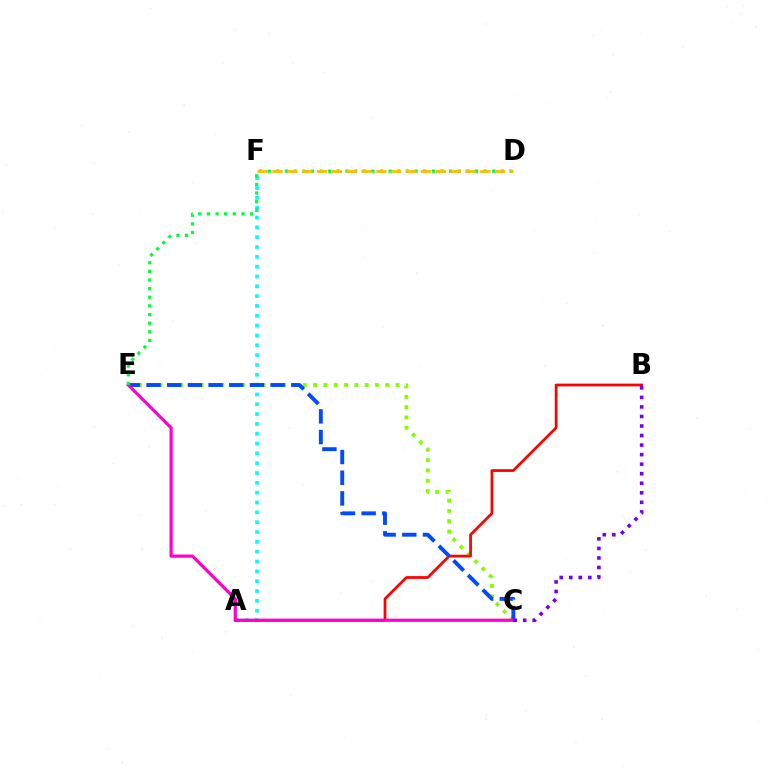{('A', 'F'): [{'color': '#00fff6', 'line_style': 'dotted', 'thickness': 2.67}], ('C', 'E'): [{'color': '#84ff00', 'line_style': 'dotted', 'thickness': 2.8}, {'color': '#004bff', 'line_style': 'dashed', 'thickness': 2.81}, {'color': '#ff00cf', 'line_style': 'solid', 'thickness': 2.29}], ('A', 'B'): [{'color': '#ff0000', 'line_style': 'solid', 'thickness': 1.98}], ('D', 'E'): [{'color': '#00ff39', 'line_style': 'dotted', 'thickness': 2.35}], ('D', 'F'): [{'color': '#ffbd00', 'line_style': 'dashed', 'thickness': 2.02}], ('B', 'C'): [{'color': '#7200ff', 'line_style': 'dotted', 'thickness': 2.59}]}